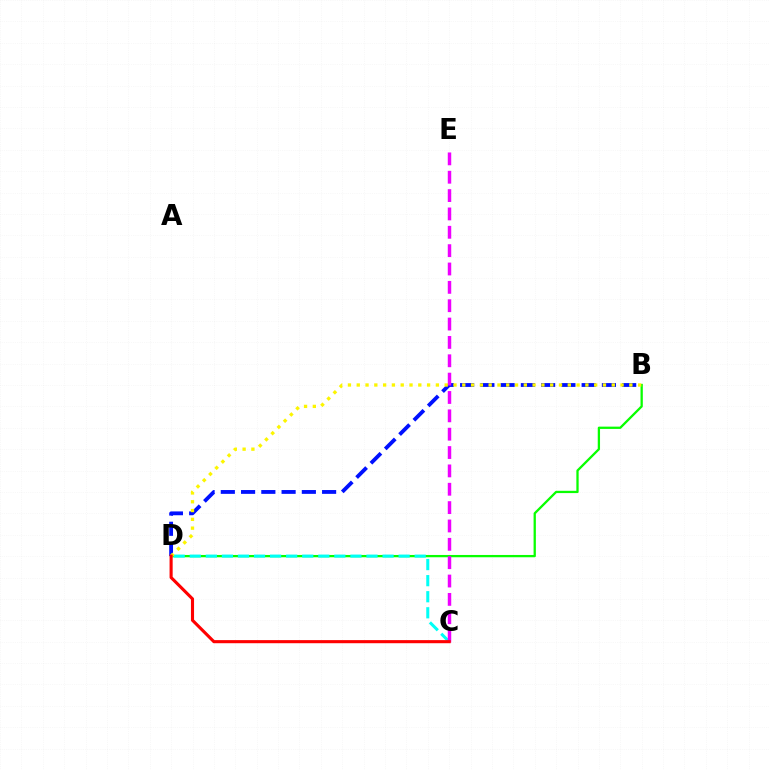{('B', 'D'): [{'color': '#0010ff', 'line_style': 'dashed', 'thickness': 2.75}, {'color': '#08ff00', 'line_style': 'solid', 'thickness': 1.65}, {'color': '#fcf500', 'line_style': 'dotted', 'thickness': 2.39}], ('C', 'D'): [{'color': '#00fff6', 'line_style': 'dashed', 'thickness': 2.18}, {'color': '#ff0000', 'line_style': 'solid', 'thickness': 2.23}], ('C', 'E'): [{'color': '#ee00ff', 'line_style': 'dashed', 'thickness': 2.49}]}